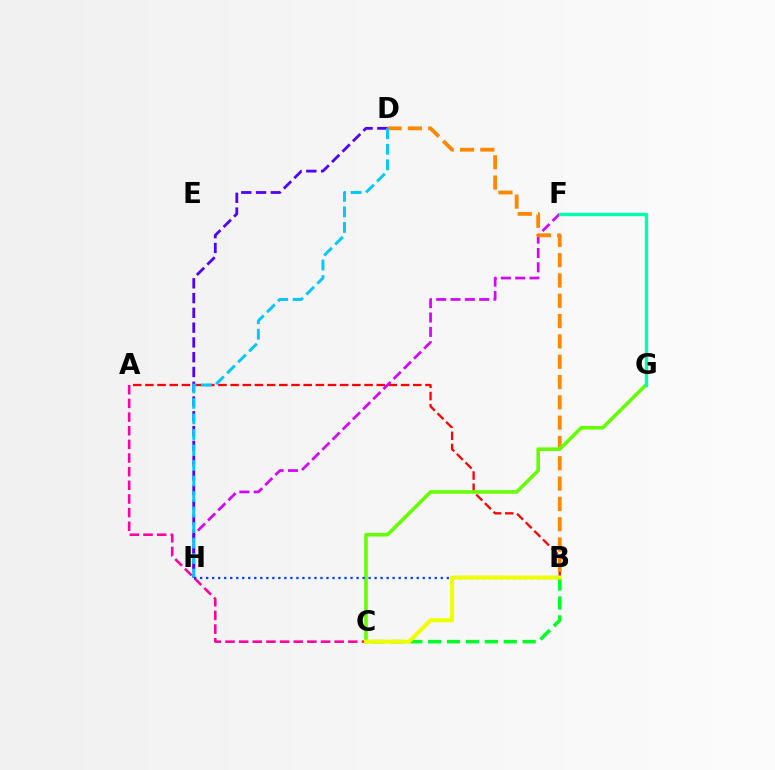{('A', 'B'): [{'color': '#ff0000', 'line_style': 'dashed', 'thickness': 1.65}], ('B', 'C'): [{'color': '#00ff27', 'line_style': 'dashed', 'thickness': 2.57}, {'color': '#eeff00', 'line_style': 'solid', 'thickness': 2.92}], ('F', 'H'): [{'color': '#d600ff', 'line_style': 'dashed', 'thickness': 1.95}], ('B', 'D'): [{'color': '#ff8800', 'line_style': 'dashed', 'thickness': 2.76}], ('C', 'G'): [{'color': '#66ff00', 'line_style': 'solid', 'thickness': 2.58}], ('A', 'C'): [{'color': '#ff00a0', 'line_style': 'dashed', 'thickness': 1.85}], ('D', 'H'): [{'color': '#4f00ff', 'line_style': 'dashed', 'thickness': 2.01}, {'color': '#00c7ff', 'line_style': 'dashed', 'thickness': 2.11}], ('F', 'G'): [{'color': '#00ffaf', 'line_style': 'solid', 'thickness': 2.43}], ('B', 'H'): [{'color': '#003fff', 'line_style': 'dotted', 'thickness': 1.63}]}